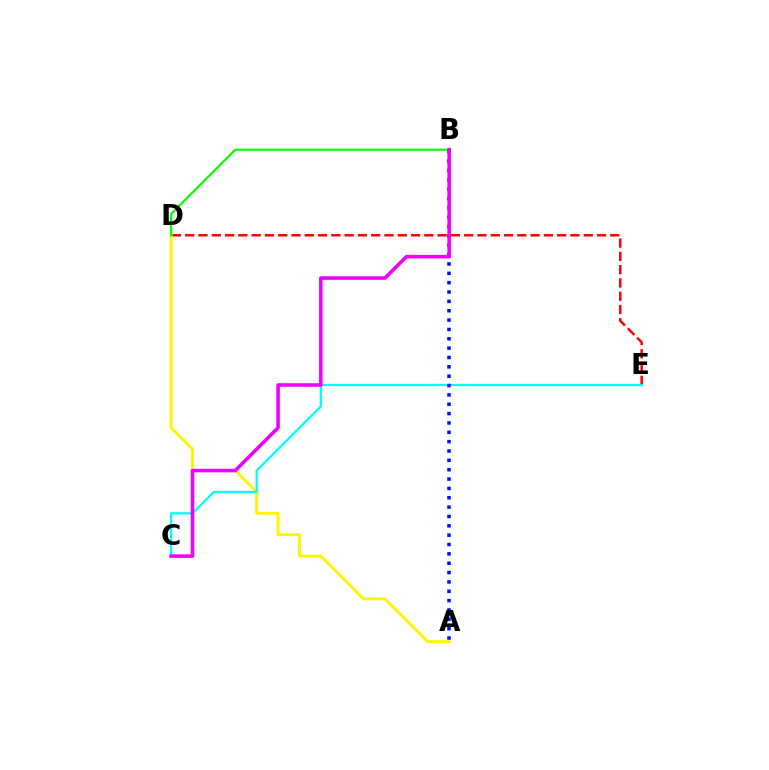{('D', 'E'): [{'color': '#ff0000', 'line_style': 'dashed', 'thickness': 1.8}], ('A', 'D'): [{'color': '#fcf500', 'line_style': 'solid', 'thickness': 2.09}], ('C', 'E'): [{'color': '#00fff6', 'line_style': 'solid', 'thickness': 1.61}], ('B', 'D'): [{'color': '#08ff00', 'line_style': 'solid', 'thickness': 1.57}], ('A', 'B'): [{'color': '#0010ff', 'line_style': 'dotted', 'thickness': 2.54}], ('B', 'C'): [{'color': '#ee00ff', 'line_style': 'solid', 'thickness': 2.56}]}